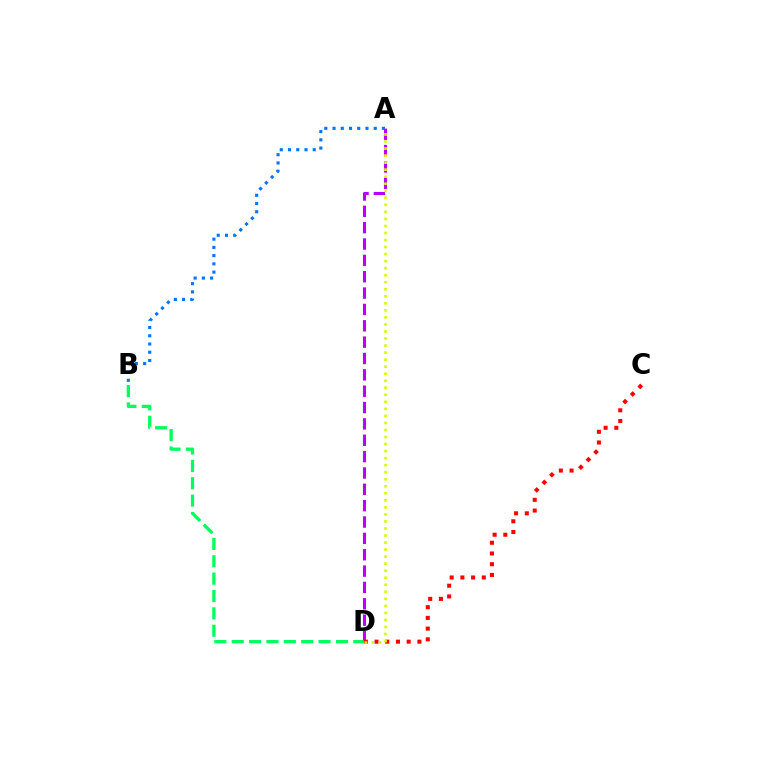{('A', 'B'): [{'color': '#0074ff', 'line_style': 'dotted', 'thickness': 2.24}], ('A', 'D'): [{'color': '#b900ff', 'line_style': 'dashed', 'thickness': 2.22}, {'color': '#d1ff00', 'line_style': 'dotted', 'thickness': 1.91}], ('C', 'D'): [{'color': '#ff0000', 'line_style': 'dotted', 'thickness': 2.91}], ('B', 'D'): [{'color': '#00ff5c', 'line_style': 'dashed', 'thickness': 2.36}]}